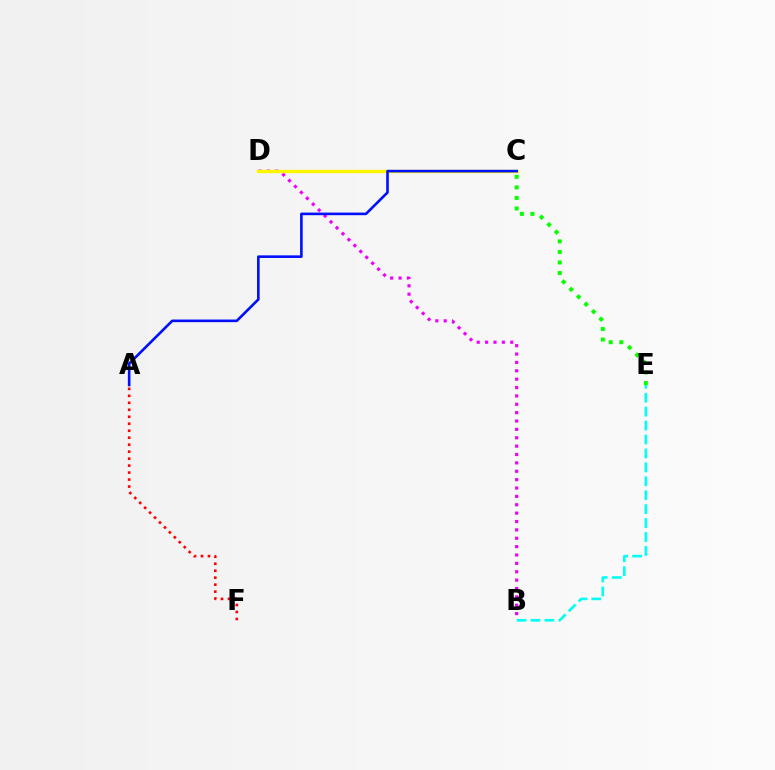{('B', 'D'): [{'color': '#ee00ff', 'line_style': 'dotted', 'thickness': 2.28}], ('C', 'D'): [{'color': '#fcf500', 'line_style': 'solid', 'thickness': 2.43}], ('B', 'E'): [{'color': '#00fff6', 'line_style': 'dashed', 'thickness': 1.89}], ('A', 'F'): [{'color': '#ff0000', 'line_style': 'dotted', 'thickness': 1.9}], ('C', 'E'): [{'color': '#08ff00', 'line_style': 'dotted', 'thickness': 2.87}], ('A', 'C'): [{'color': '#0010ff', 'line_style': 'solid', 'thickness': 1.89}]}